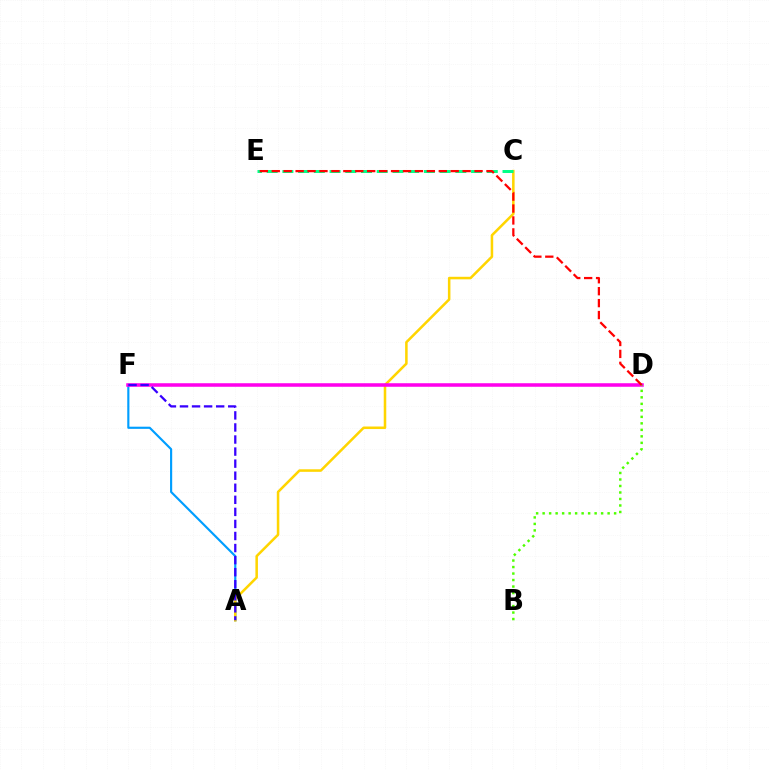{('A', 'F'): [{'color': '#009eff', 'line_style': 'solid', 'thickness': 1.55}, {'color': '#3700ff', 'line_style': 'dashed', 'thickness': 1.64}], ('A', 'C'): [{'color': '#ffd500', 'line_style': 'solid', 'thickness': 1.83}], ('D', 'F'): [{'color': '#ff00ed', 'line_style': 'solid', 'thickness': 2.55}], ('B', 'D'): [{'color': '#4fff00', 'line_style': 'dotted', 'thickness': 1.77}], ('C', 'E'): [{'color': '#00ff86', 'line_style': 'dashed', 'thickness': 2.14}], ('D', 'E'): [{'color': '#ff0000', 'line_style': 'dashed', 'thickness': 1.62}]}